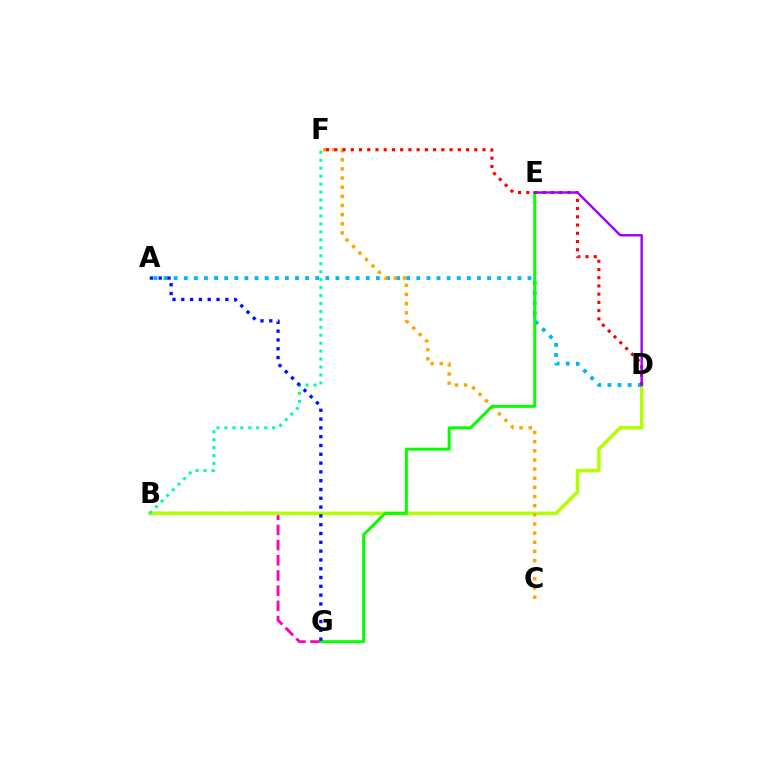{('B', 'G'): [{'color': '#ff00bd', 'line_style': 'dashed', 'thickness': 2.06}], ('B', 'D'): [{'color': '#b3ff00', 'line_style': 'solid', 'thickness': 2.54}], ('A', 'D'): [{'color': '#00b5ff', 'line_style': 'dotted', 'thickness': 2.75}], ('C', 'F'): [{'color': '#ffa500', 'line_style': 'dotted', 'thickness': 2.49}], ('B', 'F'): [{'color': '#00ff9d', 'line_style': 'dotted', 'thickness': 2.16}], ('E', 'G'): [{'color': '#08ff00', 'line_style': 'solid', 'thickness': 2.15}], ('D', 'F'): [{'color': '#ff0000', 'line_style': 'dotted', 'thickness': 2.24}], ('D', 'E'): [{'color': '#9b00ff', 'line_style': 'solid', 'thickness': 1.72}], ('A', 'G'): [{'color': '#0010ff', 'line_style': 'dotted', 'thickness': 2.39}]}